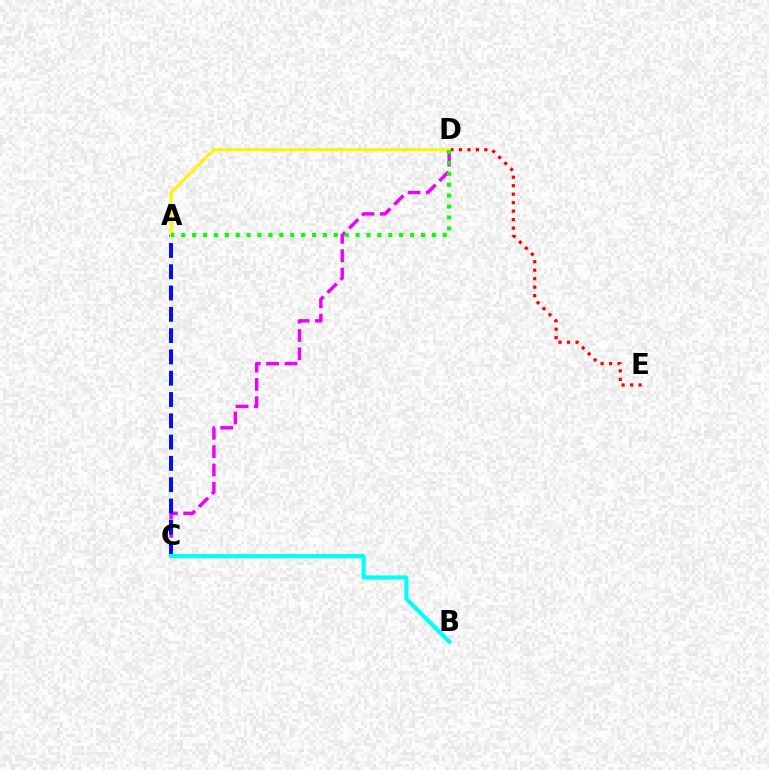{('C', 'D'): [{'color': '#ee00ff', 'line_style': 'dashed', 'thickness': 2.49}], ('D', 'E'): [{'color': '#ff0000', 'line_style': 'dotted', 'thickness': 2.3}], ('A', 'C'): [{'color': '#0010ff', 'line_style': 'dashed', 'thickness': 2.89}], ('A', 'D'): [{'color': '#fcf500', 'line_style': 'solid', 'thickness': 2.17}, {'color': '#08ff00', 'line_style': 'dotted', 'thickness': 2.96}], ('B', 'C'): [{'color': '#00fff6', 'line_style': 'solid', 'thickness': 2.99}]}